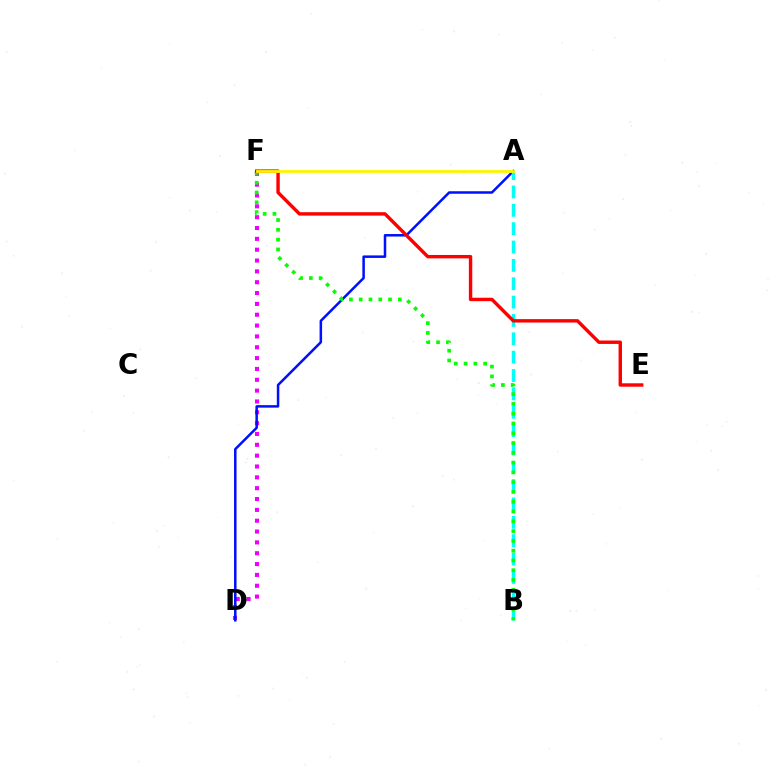{('D', 'F'): [{'color': '#ee00ff', 'line_style': 'dotted', 'thickness': 2.95}], ('A', 'D'): [{'color': '#0010ff', 'line_style': 'solid', 'thickness': 1.81}], ('A', 'B'): [{'color': '#00fff6', 'line_style': 'dashed', 'thickness': 2.49}], ('B', 'F'): [{'color': '#08ff00', 'line_style': 'dotted', 'thickness': 2.66}], ('E', 'F'): [{'color': '#ff0000', 'line_style': 'solid', 'thickness': 2.46}], ('A', 'F'): [{'color': '#fcf500', 'line_style': 'solid', 'thickness': 2.01}]}